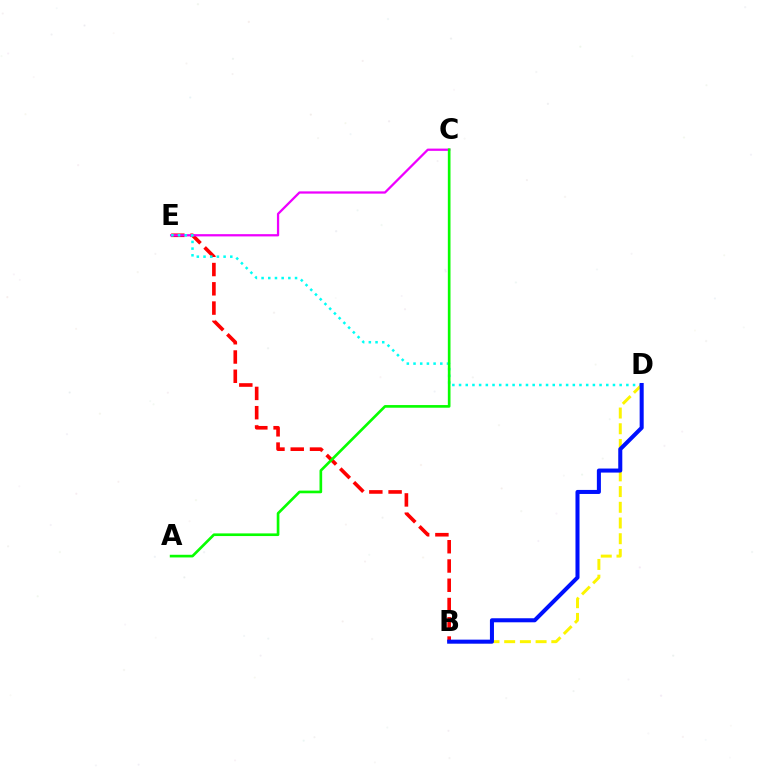{('B', 'D'): [{'color': '#fcf500', 'line_style': 'dashed', 'thickness': 2.13}, {'color': '#0010ff', 'line_style': 'solid', 'thickness': 2.91}], ('B', 'E'): [{'color': '#ff0000', 'line_style': 'dashed', 'thickness': 2.62}], ('C', 'E'): [{'color': '#ee00ff', 'line_style': 'solid', 'thickness': 1.63}], ('D', 'E'): [{'color': '#00fff6', 'line_style': 'dotted', 'thickness': 1.82}], ('A', 'C'): [{'color': '#08ff00', 'line_style': 'solid', 'thickness': 1.92}]}